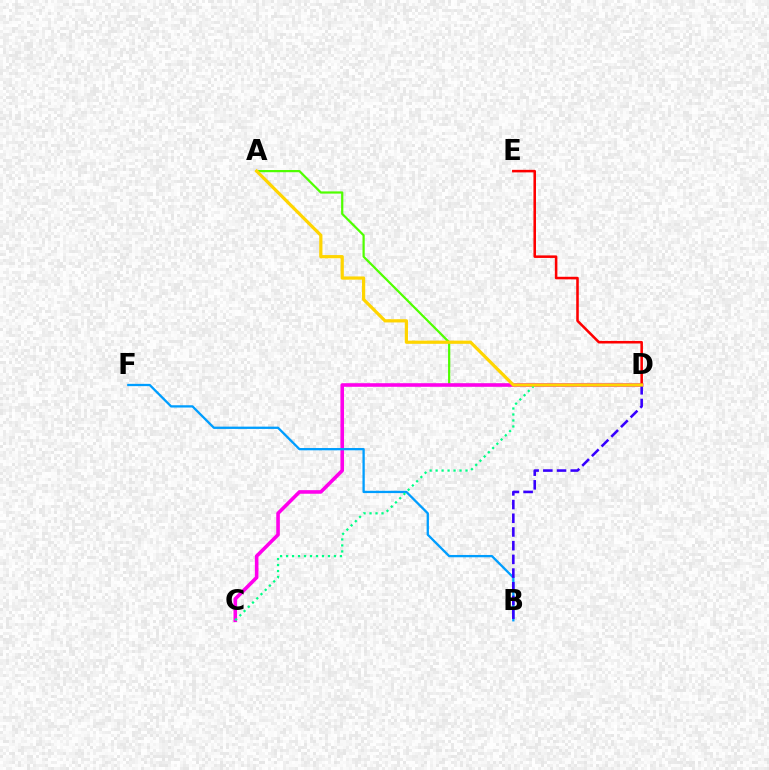{('A', 'D'): [{'color': '#4fff00', 'line_style': 'solid', 'thickness': 1.6}, {'color': '#ffd500', 'line_style': 'solid', 'thickness': 2.31}], ('C', 'D'): [{'color': '#ff00ed', 'line_style': 'solid', 'thickness': 2.59}, {'color': '#00ff86', 'line_style': 'dotted', 'thickness': 1.63}], ('B', 'F'): [{'color': '#009eff', 'line_style': 'solid', 'thickness': 1.66}], ('D', 'E'): [{'color': '#ff0000', 'line_style': 'solid', 'thickness': 1.84}], ('B', 'D'): [{'color': '#3700ff', 'line_style': 'dashed', 'thickness': 1.86}]}